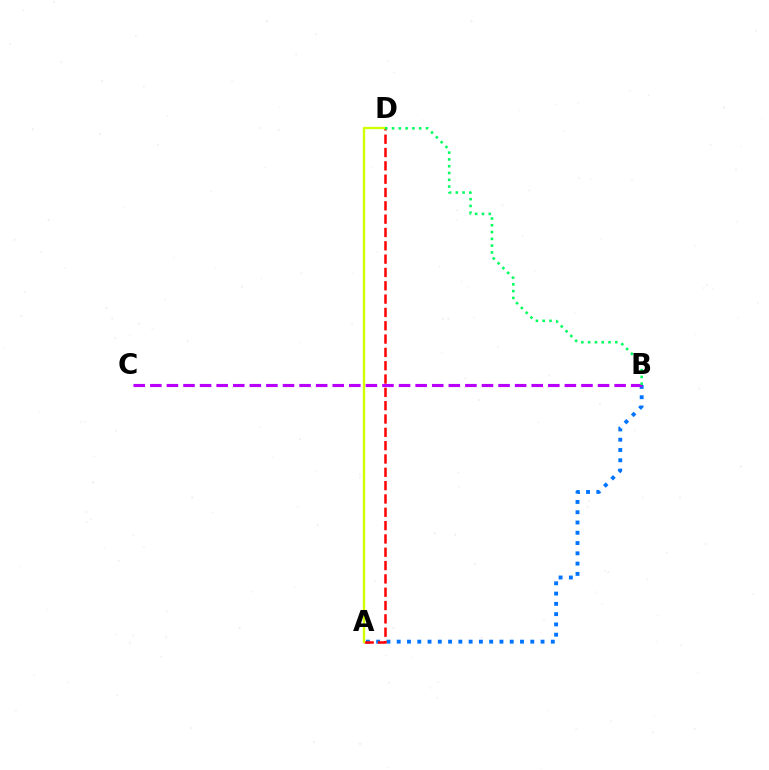{('A', 'B'): [{'color': '#0074ff', 'line_style': 'dotted', 'thickness': 2.79}], ('A', 'D'): [{'color': '#ff0000', 'line_style': 'dashed', 'thickness': 1.81}, {'color': '#d1ff00', 'line_style': 'solid', 'thickness': 1.7}], ('B', 'C'): [{'color': '#b900ff', 'line_style': 'dashed', 'thickness': 2.25}], ('B', 'D'): [{'color': '#00ff5c', 'line_style': 'dotted', 'thickness': 1.84}]}